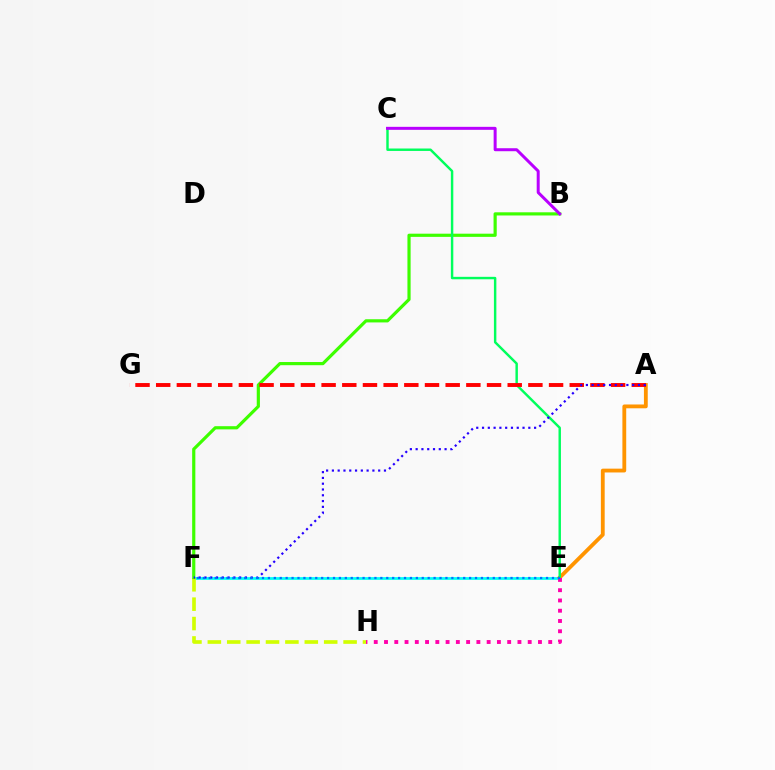{('E', 'F'): [{'color': '#00fff6', 'line_style': 'solid', 'thickness': 1.99}, {'color': '#0074ff', 'line_style': 'dotted', 'thickness': 1.61}], ('A', 'E'): [{'color': '#ff9400', 'line_style': 'solid', 'thickness': 2.75}], ('F', 'H'): [{'color': '#d1ff00', 'line_style': 'dashed', 'thickness': 2.63}], ('B', 'F'): [{'color': '#3dff00', 'line_style': 'solid', 'thickness': 2.29}], ('C', 'E'): [{'color': '#00ff5c', 'line_style': 'solid', 'thickness': 1.76}], ('A', 'G'): [{'color': '#ff0000', 'line_style': 'dashed', 'thickness': 2.81}], ('B', 'C'): [{'color': '#b900ff', 'line_style': 'solid', 'thickness': 2.15}], ('A', 'F'): [{'color': '#2500ff', 'line_style': 'dotted', 'thickness': 1.57}], ('E', 'H'): [{'color': '#ff00ac', 'line_style': 'dotted', 'thickness': 2.79}]}